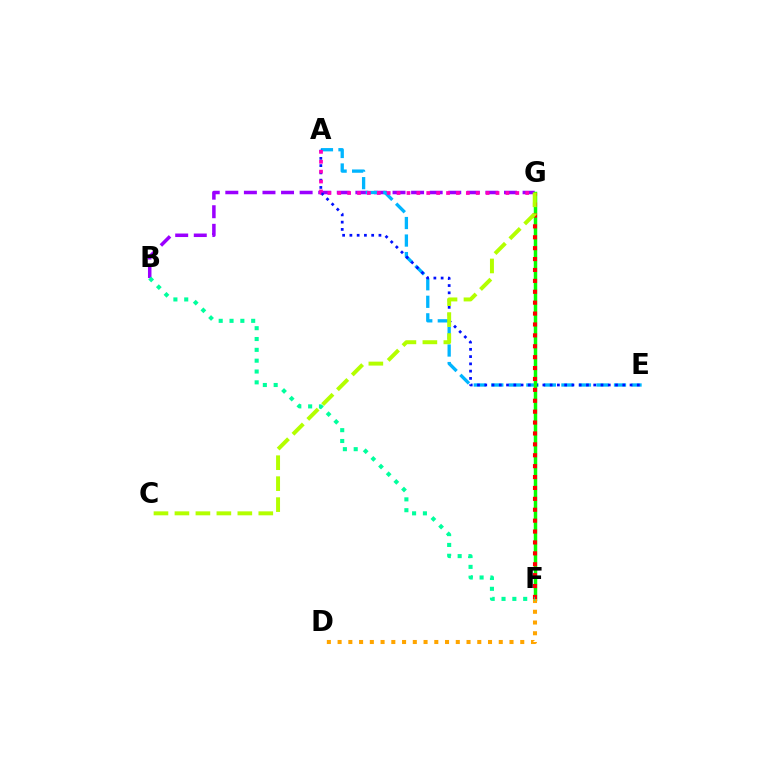{('B', 'G'): [{'color': '#9b00ff', 'line_style': 'dashed', 'thickness': 2.52}], ('A', 'E'): [{'color': '#00b5ff', 'line_style': 'dashed', 'thickness': 2.38}, {'color': '#0010ff', 'line_style': 'dotted', 'thickness': 1.97}], ('F', 'G'): [{'color': '#08ff00', 'line_style': 'solid', 'thickness': 2.5}, {'color': '#ff0000', 'line_style': 'dotted', 'thickness': 2.96}], ('D', 'F'): [{'color': '#ffa500', 'line_style': 'dotted', 'thickness': 2.92}], ('C', 'G'): [{'color': '#b3ff00', 'line_style': 'dashed', 'thickness': 2.85}], ('A', 'G'): [{'color': '#ff00bd', 'line_style': 'dotted', 'thickness': 2.69}], ('B', 'F'): [{'color': '#00ff9d', 'line_style': 'dotted', 'thickness': 2.94}]}